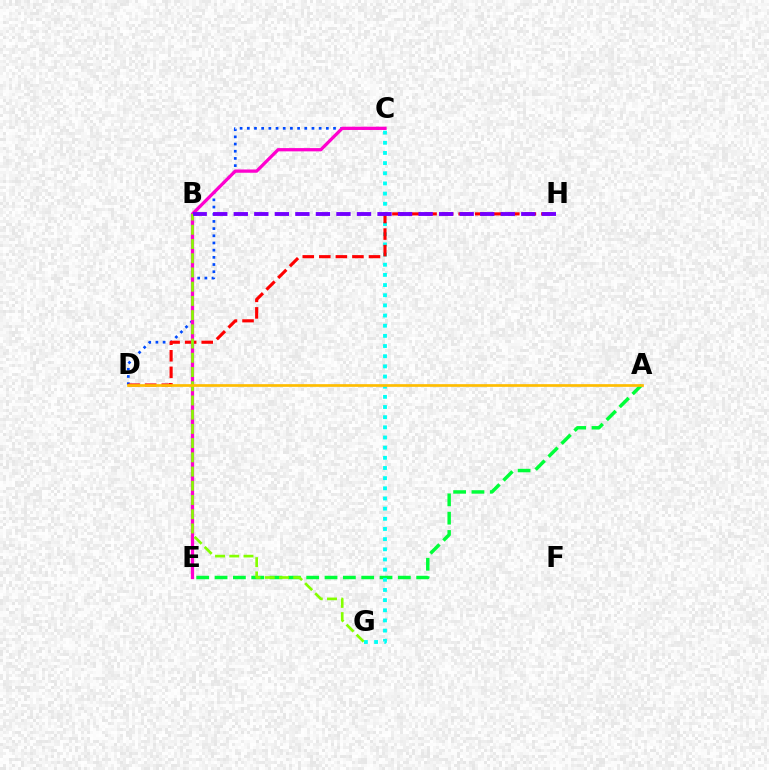{('A', 'E'): [{'color': '#00ff39', 'line_style': 'dashed', 'thickness': 2.49}], ('C', 'D'): [{'color': '#004bff', 'line_style': 'dotted', 'thickness': 1.95}], ('C', 'G'): [{'color': '#00fff6', 'line_style': 'dotted', 'thickness': 2.76}], ('D', 'H'): [{'color': '#ff0000', 'line_style': 'dashed', 'thickness': 2.25}], ('C', 'E'): [{'color': '#ff00cf', 'line_style': 'solid', 'thickness': 2.35}], ('B', 'G'): [{'color': '#84ff00', 'line_style': 'dashed', 'thickness': 1.93}], ('A', 'D'): [{'color': '#ffbd00', 'line_style': 'solid', 'thickness': 1.94}], ('B', 'H'): [{'color': '#7200ff', 'line_style': 'dashed', 'thickness': 2.79}]}